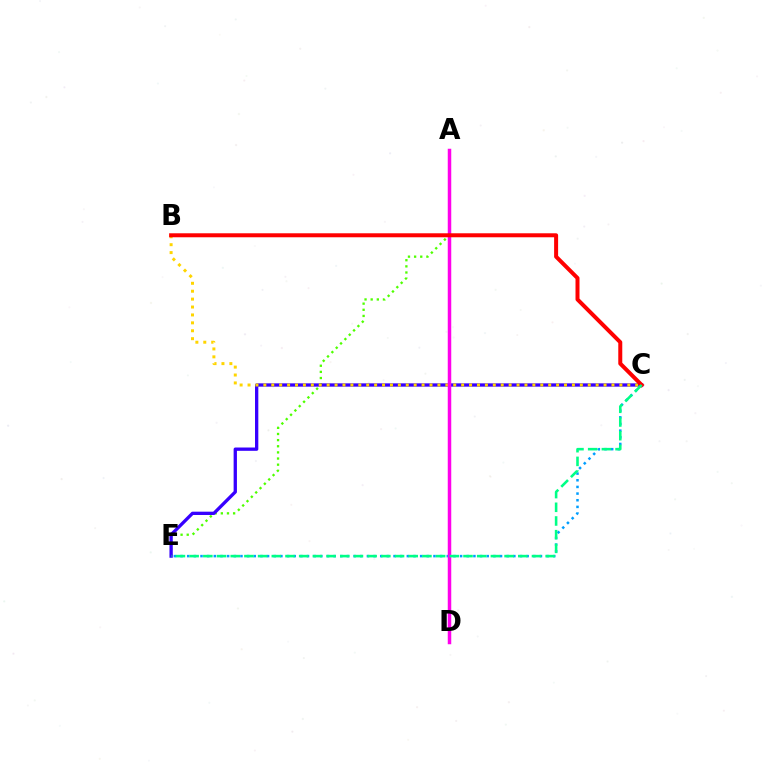{('A', 'E'): [{'color': '#4fff00', 'line_style': 'dotted', 'thickness': 1.67}], ('C', 'E'): [{'color': '#3700ff', 'line_style': 'solid', 'thickness': 2.38}, {'color': '#009eff', 'line_style': 'dotted', 'thickness': 1.81}, {'color': '#00ff86', 'line_style': 'dashed', 'thickness': 1.86}], ('B', 'C'): [{'color': '#ffd500', 'line_style': 'dotted', 'thickness': 2.15}, {'color': '#ff0000', 'line_style': 'solid', 'thickness': 2.87}], ('A', 'D'): [{'color': '#ff00ed', 'line_style': 'solid', 'thickness': 2.52}]}